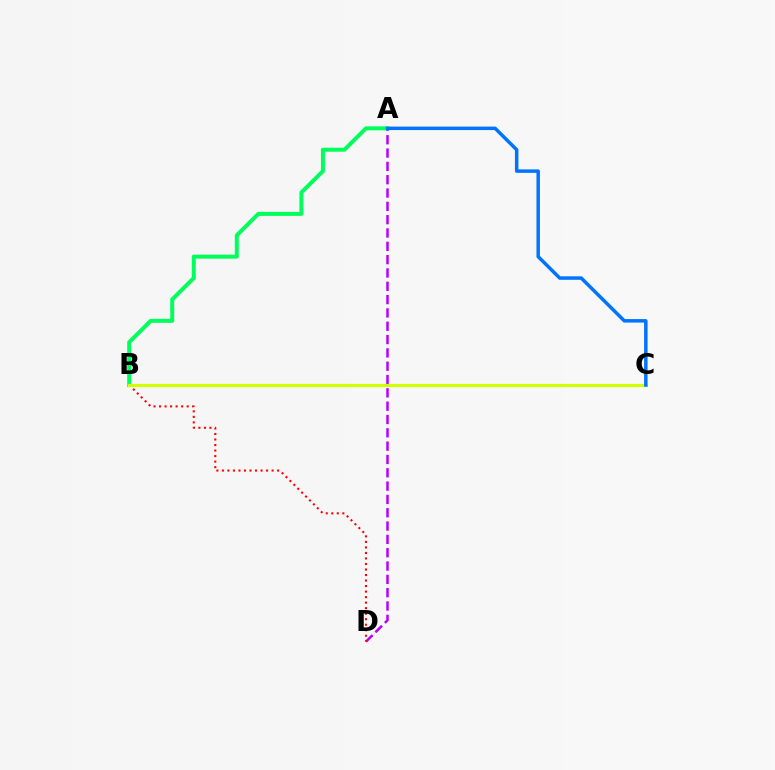{('A', 'D'): [{'color': '#b900ff', 'line_style': 'dashed', 'thickness': 1.81}], ('A', 'B'): [{'color': '#00ff5c', 'line_style': 'solid', 'thickness': 2.87}], ('B', 'D'): [{'color': '#ff0000', 'line_style': 'dotted', 'thickness': 1.5}], ('B', 'C'): [{'color': '#d1ff00', 'line_style': 'solid', 'thickness': 2.27}], ('A', 'C'): [{'color': '#0074ff', 'line_style': 'solid', 'thickness': 2.51}]}